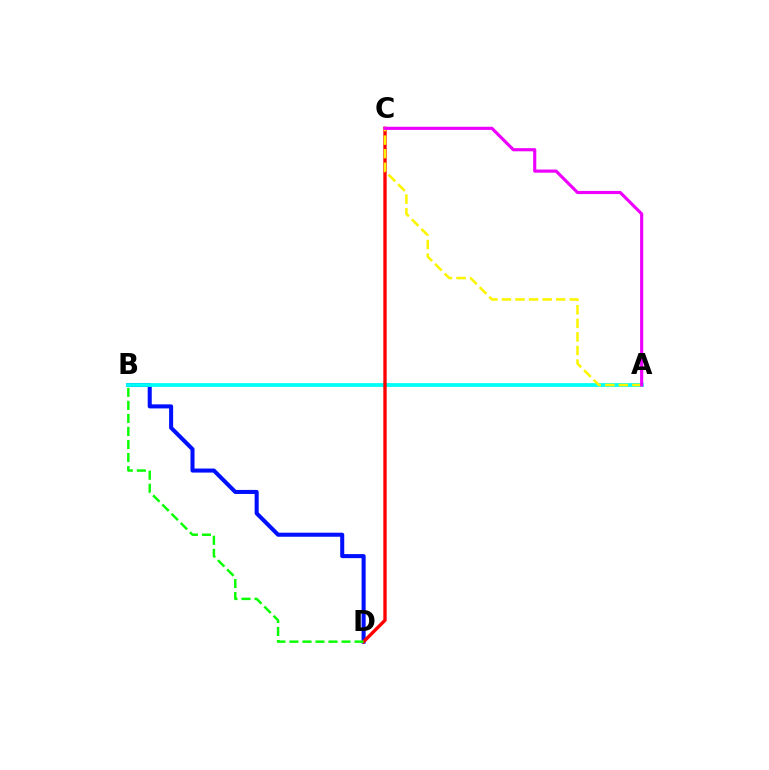{('B', 'D'): [{'color': '#0010ff', 'line_style': 'solid', 'thickness': 2.92}, {'color': '#08ff00', 'line_style': 'dashed', 'thickness': 1.77}], ('A', 'B'): [{'color': '#00fff6', 'line_style': 'solid', 'thickness': 2.72}], ('C', 'D'): [{'color': '#ff0000', 'line_style': 'solid', 'thickness': 2.42}], ('A', 'C'): [{'color': '#fcf500', 'line_style': 'dashed', 'thickness': 1.84}, {'color': '#ee00ff', 'line_style': 'solid', 'thickness': 2.27}]}